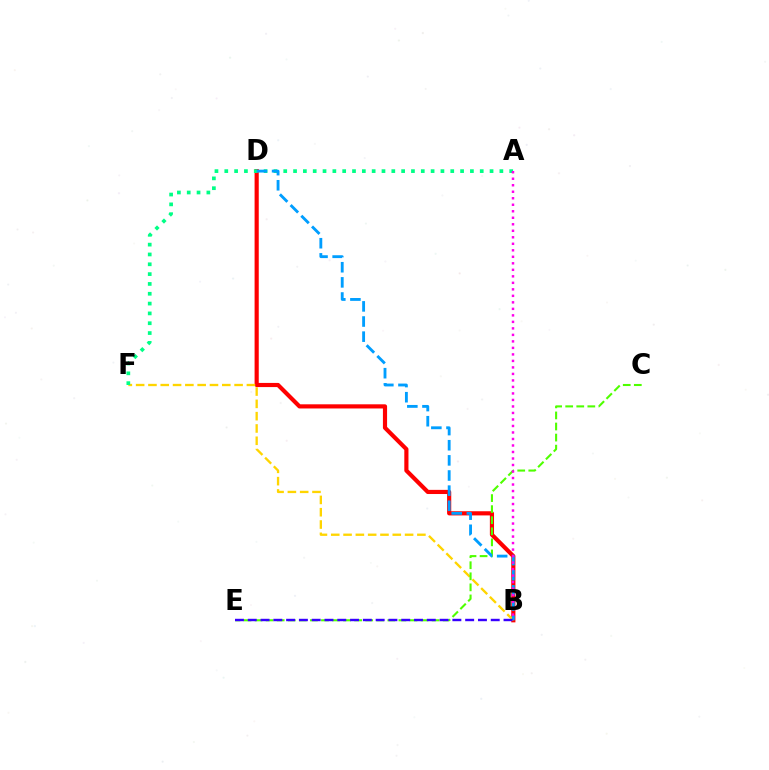{('B', 'D'): [{'color': '#ff0000', 'line_style': 'solid', 'thickness': 2.99}, {'color': '#009eff', 'line_style': 'dashed', 'thickness': 2.06}], ('B', 'F'): [{'color': '#ffd500', 'line_style': 'dashed', 'thickness': 1.67}], ('C', 'E'): [{'color': '#4fff00', 'line_style': 'dashed', 'thickness': 1.5}], ('A', 'F'): [{'color': '#00ff86', 'line_style': 'dotted', 'thickness': 2.67}], ('A', 'B'): [{'color': '#ff00ed', 'line_style': 'dotted', 'thickness': 1.77}], ('B', 'E'): [{'color': '#3700ff', 'line_style': 'dashed', 'thickness': 1.74}]}